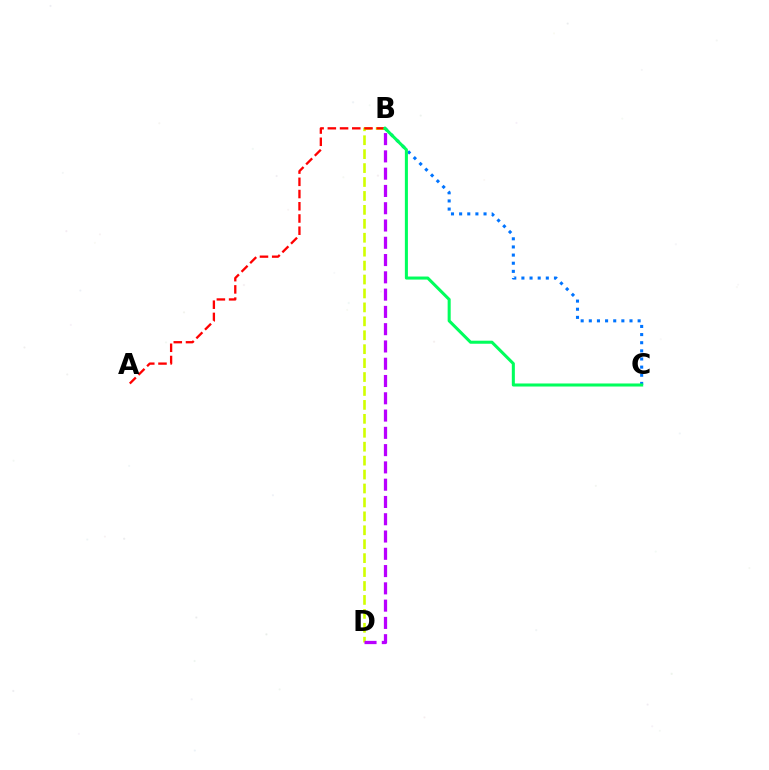{('B', 'D'): [{'color': '#d1ff00', 'line_style': 'dashed', 'thickness': 1.89}, {'color': '#b900ff', 'line_style': 'dashed', 'thickness': 2.35}], ('A', 'B'): [{'color': '#ff0000', 'line_style': 'dashed', 'thickness': 1.66}], ('B', 'C'): [{'color': '#0074ff', 'line_style': 'dotted', 'thickness': 2.21}, {'color': '#00ff5c', 'line_style': 'solid', 'thickness': 2.19}]}